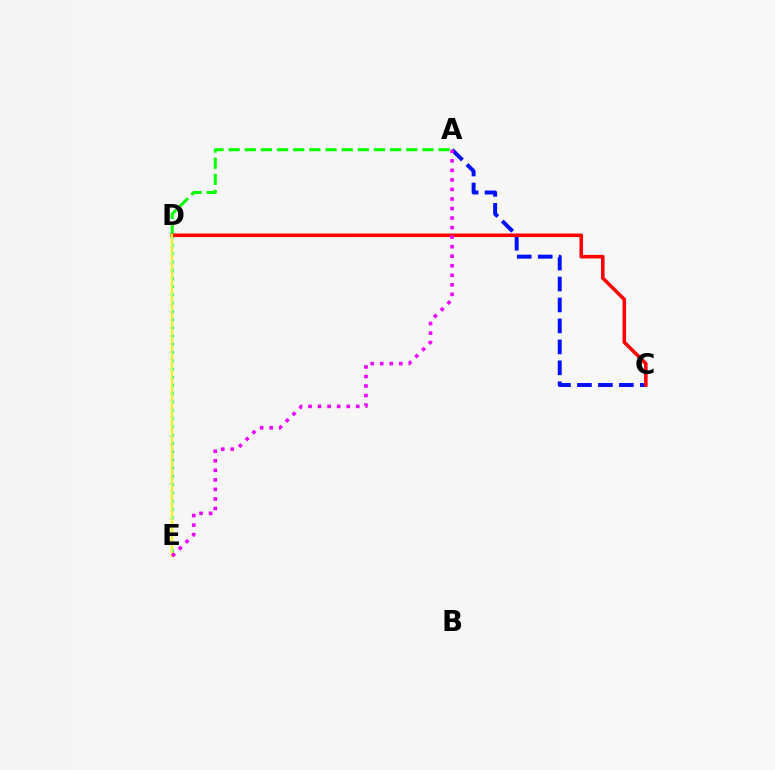{('A', 'D'): [{'color': '#08ff00', 'line_style': 'dashed', 'thickness': 2.19}], ('D', 'E'): [{'color': '#00fff6', 'line_style': 'dotted', 'thickness': 2.24}, {'color': '#fcf500', 'line_style': 'solid', 'thickness': 1.61}], ('A', 'C'): [{'color': '#0010ff', 'line_style': 'dashed', 'thickness': 2.85}], ('C', 'D'): [{'color': '#ff0000', 'line_style': 'solid', 'thickness': 2.57}], ('A', 'E'): [{'color': '#ee00ff', 'line_style': 'dotted', 'thickness': 2.59}]}